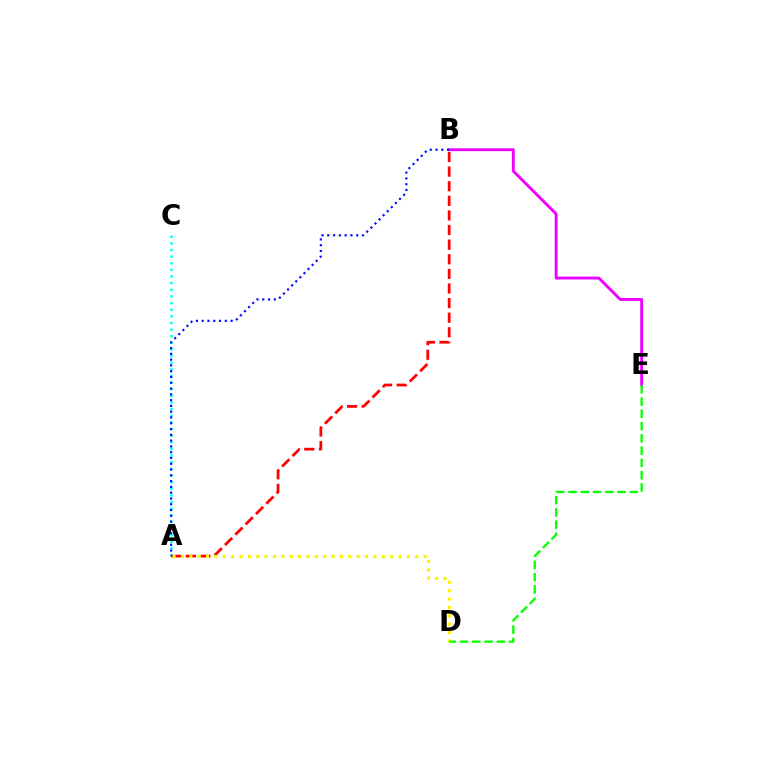{('B', 'E'): [{'color': '#ee00ff', 'line_style': 'solid', 'thickness': 2.07}], ('A', 'C'): [{'color': '#00fff6', 'line_style': 'dotted', 'thickness': 1.8}], ('A', 'B'): [{'color': '#ff0000', 'line_style': 'dashed', 'thickness': 1.98}, {'color': '#0010ff', 'line_style': 'dotted', 'thickness': 1.57}], ('A', 'D'): [{'color': '#fcf500', 'line_style': 'dotted', 'thickness': 2.27}], ('D', 'E'): [{'color': '#08ff00', 'line_style': 'dashed', 'thickness': 1.67}]}